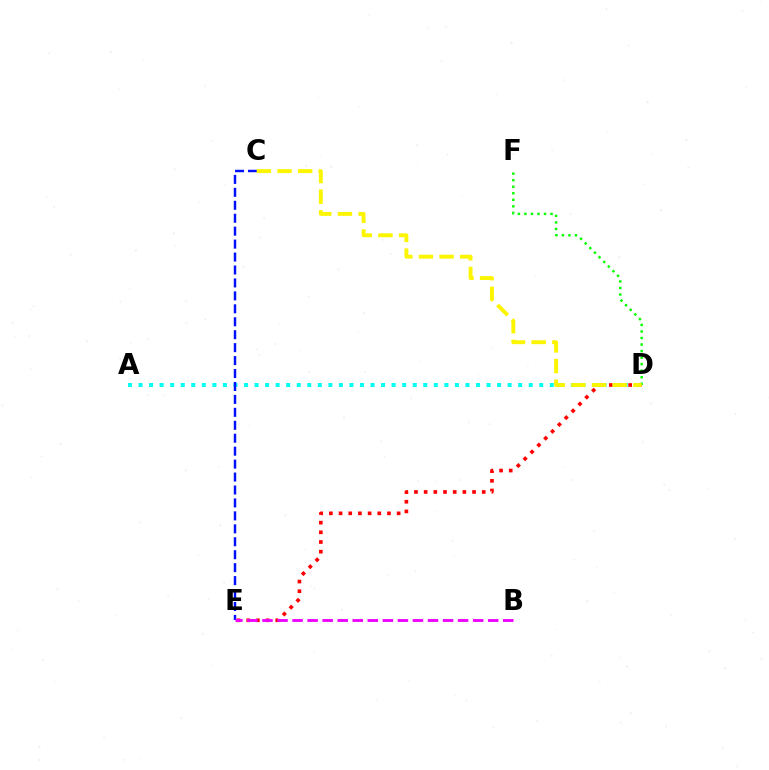{('A', 'D'): [{'color': '#00fff6', 'line_style': 'dotted', 'thickness': 2.87}], ('D', 'E'): [{'color': '#ff0000', 'line_style': 'dotted', 'thickness': 2.63}], ('D', 'F'): [{'color': '#08ff00', 'line_style': 'dotted', 'thickness': 1.78}], ('C', 'E'): [{'color': '#0010ff', 'line_style': 'dashed', 'thickness': 1.76}], ('B', 'E'): [{'color': '#ee00ff', 'line_style': 'dashed', 'thickness': 2.04}], ('C', 'D'): [{'color': '#fcf500', 'line_style': 'dashed', 'thickness': 2.8}]}